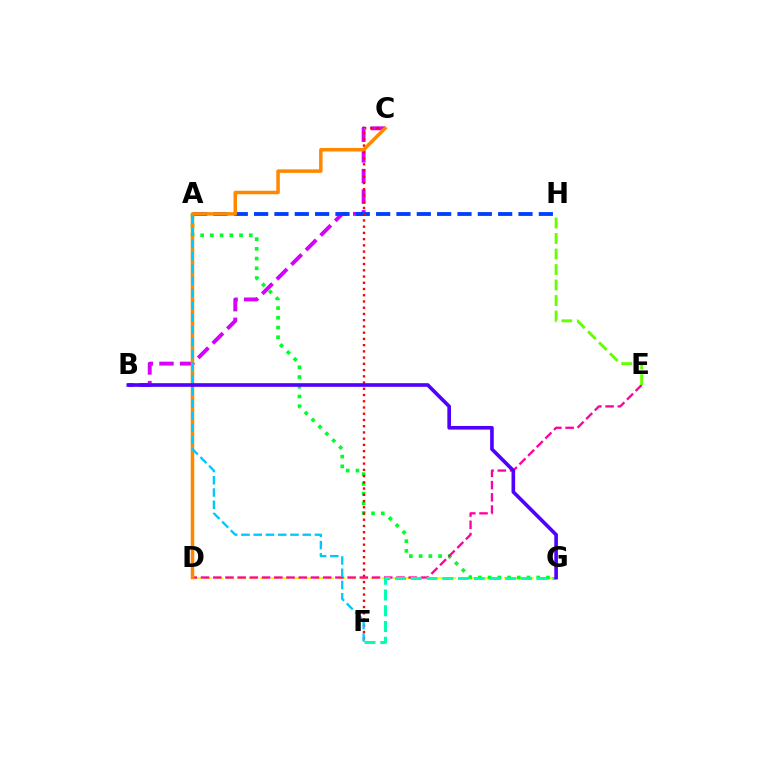{('B', 'C'): [{'color': '#d600ff', 'line_style': 'dashed', 'thickness': 2.8}], ('D', 'G'): [{'color': '#eeff00', 'line_style': 'dashed', 'thickness': 1.51}], ('A', 'G'): [{'color': '#00ff27', 'line_style': 'dotted', 'thickness': 2.64}], ('A', 'H'): [{'color': '#003fff', 'line_style': 'dashed', 'thickness': 2.76}], ('C', 'F'): [{'color': '#ff0000', 'line_style': 'dotted', 'thickness': 1.69}], ('D', 'E'): [{'color': '#ff00a0', 'line_style': 'dashed', 'thickness': 1.66}], ('C', 'D'): [{'color': '#ff8800', 'line_style': 'solid', 'thickness': 2.53}], ('F', 'G'): [{'color': '#00ffaf', 'line_style': 'dashed', 'thickness': 2.14}], ('A', 'F'): [{'color': '#00c7ff', 'line_style': 'dashed', 'thickness': 1.66}], ('B', 'G'): [{'color': '#4f00ff', 'line_style': 'solid', 'thickness': 2.61}], ('E', 'H'): [{'color': '#66ff00', 'line_style': 'dashed', 'thickness': 2.11}]}